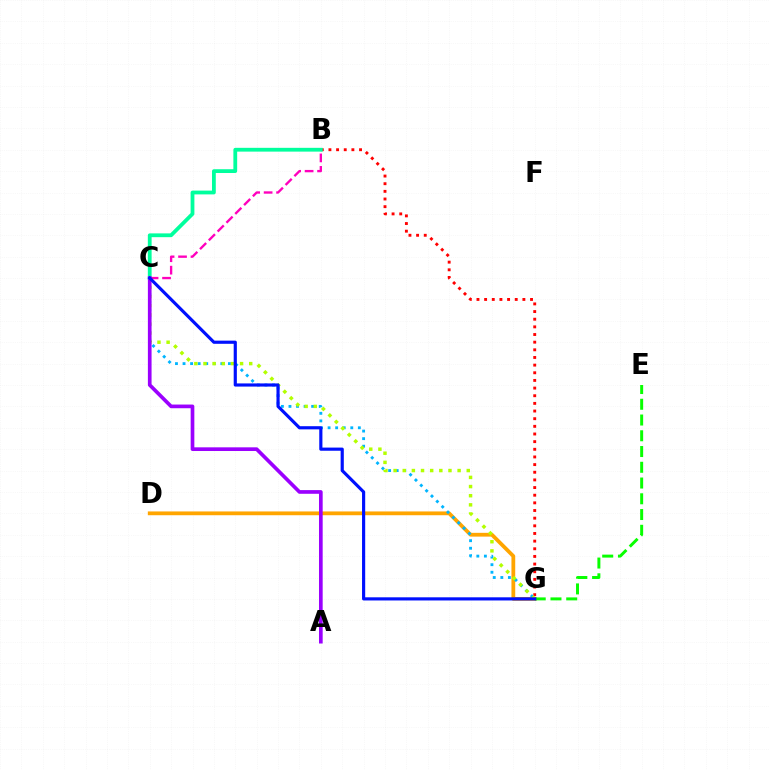{('D', 'G'): [{'color': '#ffa500', 'line_style': 'solid', 'thickness': 2.72}], ('B', 'G'): [{'color': '#ff0000', 'line_style': 'dotted', 'thickness': 2.08}], ('B', 'C'): [{'color': '#00ff9d', 'line_style': 'solid', 'thickness': 2.73}, {'color': '#ff00bd', 'line_style': 'dashed', 'thickness': 1.69}], ('C', 'G'): [{'color': '#00b5ff', 'line_style': 'dotted', 'thickness': 2.06}, {'color': '#b3ff00', 'line_style': 'dotted', 'thickness': 2.48}, {'color': '#0010ff', 'line_style': 'solid', 'thickness': 2.28}], ('A', 'C'): [{'color': '#9b00ff', 'line_style': 'solid', 'thickness': 2.65}], ('E', 'G'): [{'color': '#08ff00', 'line_style': 'dashed', 'thickness': 2.14}]}